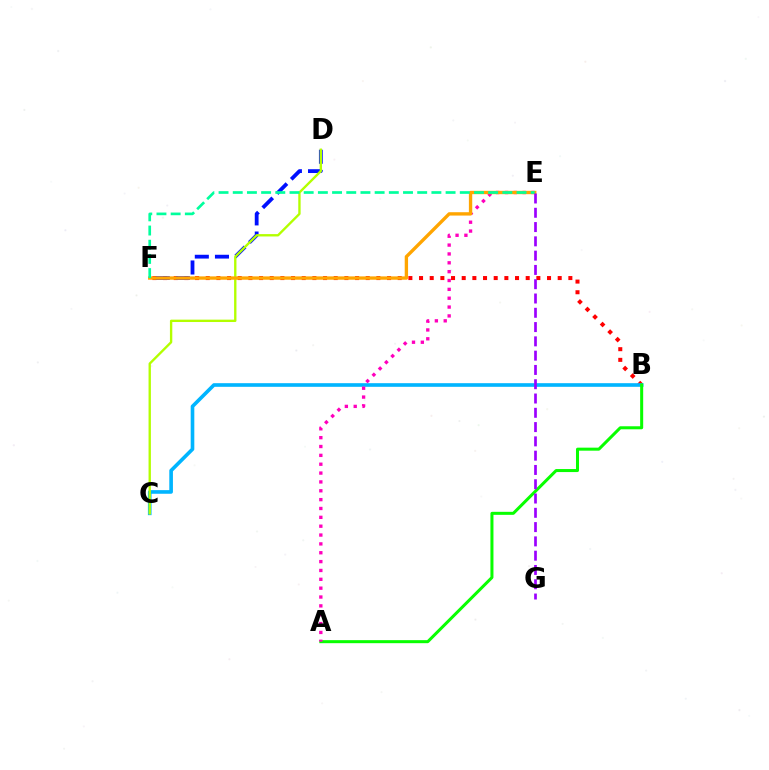{('B', 'F'): [{'color': '#ff0000', 'line_style': 'dotted', 'thickness': 2.9}], ('B', 'C'): [{'color': '#00b5ff', 'line_style': 'solid', 'thickness': 2.62}], ('A', 'B'): [{'color': '#08ff00', 'line_style': 'solid', 'thickness': 2.18}], ('D', 'F'): [{'color': '#0010ff', 'line_style': 'dashed', 'thickness': 2.74}], ('C', 'D'): [{'color': '#b3ff00', 'line_style': 'solid', 'thickness': 1.7}], ('A', 'E'): [{'color': '#ff00bd', 'line_style': 'dotted', 'thickness': 2.41}], ('E', 'F'): [{'color': '#ffa500', 'line_style': 'solid', 'thickness': 2.41}, {'color': '#00ff9d', 'line_style': 'dashed', 'thickness': 1.93}], ('E', 'G'): [{'color': '#9b00ff', 'line_style': 'dashed', 'thickness': 1.94}]}